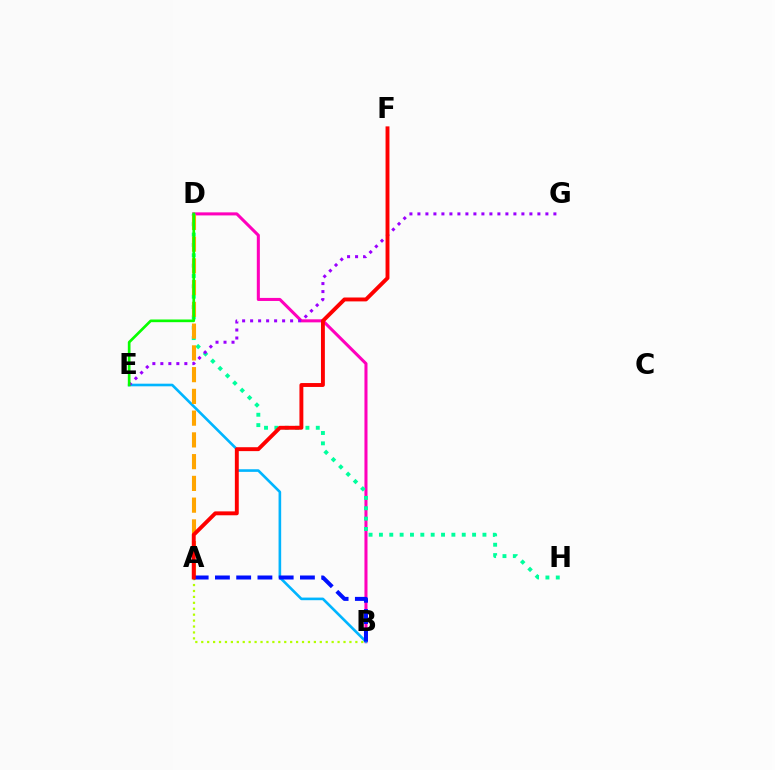{('B', 'D'): [{'color': '#ff00bd', 'line_style': 'solid', 'thickness': 2.2}], ('B', 'E'): [{'color': '#00b5ff', 'line_style': 'solid', 'thickness': 1.89}], ('D', 'H'): [{'color': '#00ff9d', 'line_style': 'dotted', 'thickness': 2.81}], ('E', 'G'): [{'color': '#9b00ff', 'line_style': 'dotted', 'thickness': 2.17}], ('A', 'D'): [{'color': '#ffa500', 'line_style': 'dashed', 'thickness': 2.95}], ('A', 'B'): [{'color': '#b3ff00', 'line_style': 'dotted', 'thickness': 1.61}, {'color': '#0010ff', 'line_style': 'dashed', 'thickness': 2.89}], ('D', 'E'): [{'color': '#08ff00', 'line_style': 'solid', 'thickness': 1.93}], ('A', 'F'): [{'color': '#ff0000', 'line_style': 'solid', 'thickness': 2.81}]}